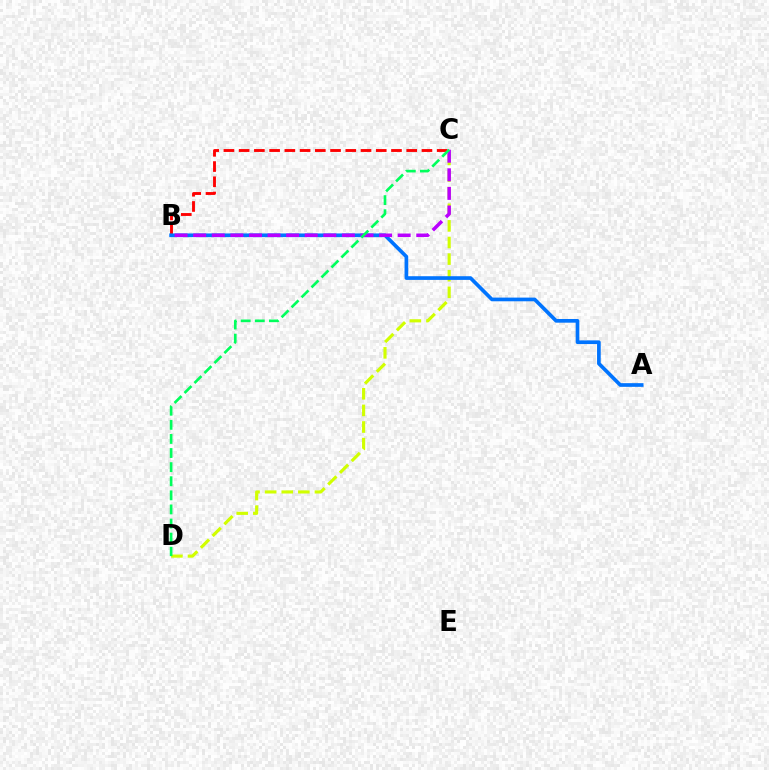{('C', 'D'): [{'color': '#d1ff00', 'line_style': 'dashed', 'thickness': 2.26}, {'color': '#00ff5c', 'line_style': 'dashed', 'thickness': 1.92}], ('B', 'C'): [{'color': '#ff0000', 'line_style': 'dashed', 'thickness': 2.07}, {'color': '#b900ff', 'line_style': 'dashed', 'thickness': 2.53}], ('A', 'B'): [{'color': '#0074ff', 'line_style': 'solid', 'thickness': 2.65}]}